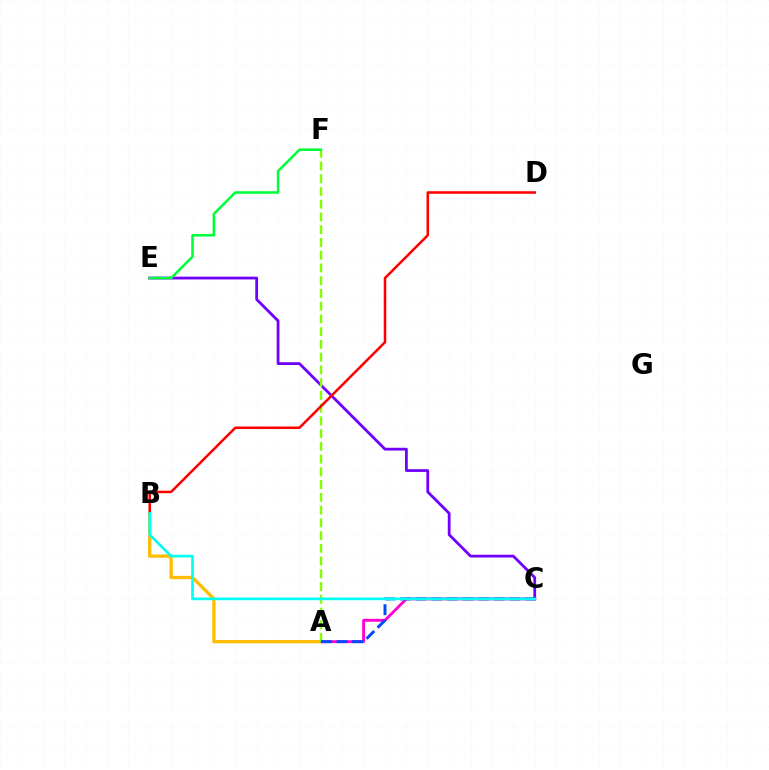{('A', 'C'): [{'color': '#ff00cf', 'line_style': 'solid', 'thickness': 2.08}, {'color': '#004bff', 'line_style': 'dashed', 'thickness': 2.12}], ('A', 'B'): [{'color': '#ffbd00', 'line_style': 'solid', 'thickness': 2.38}], ('C', 'E'): [{'color': '#7200ff', 'line_style': 'solid', 'thickness': 2.01}], ('A', 'F'): [{'color': '#84ff00', 'line_style': 'dashed', 'thickness': 1.73}], ('B', 'D'): [{'color': '#ff0000', 'line_style': 'solid', 'thickness': 1.82}], ('E', 'F'): [{'color': '#00ff39', 'line_style': 'solid', 'thickness': 1.82}], ('B', 'C'): [{'color': '#00fff6', 'line_style': 'solid', 'thickness': 1.9}]}